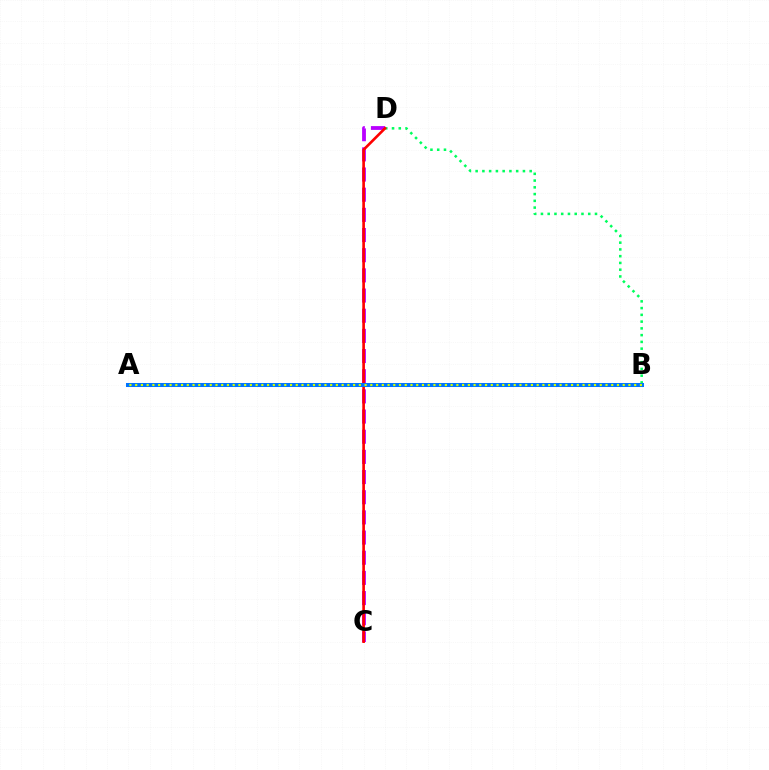{('B', 'D'): [{'color': '#00ff5c', 'line_style': 'dotted', 'thickness': 1.84}], ('C', 'D'): [{'color': '#b900ff', 'line_style': 'dashed', 'thickness': 2.74}, {'color': '#ff0000', 'line_style': 'solid', 'thickness': 1.9}], ('A', 'B'): [{'color': '#0074ff', 'line_style': 'solid', 'thickness': 2.89}, {'color': '#d1ff00', 'line_style': 'dotted', 'thickness': 1.56}]}